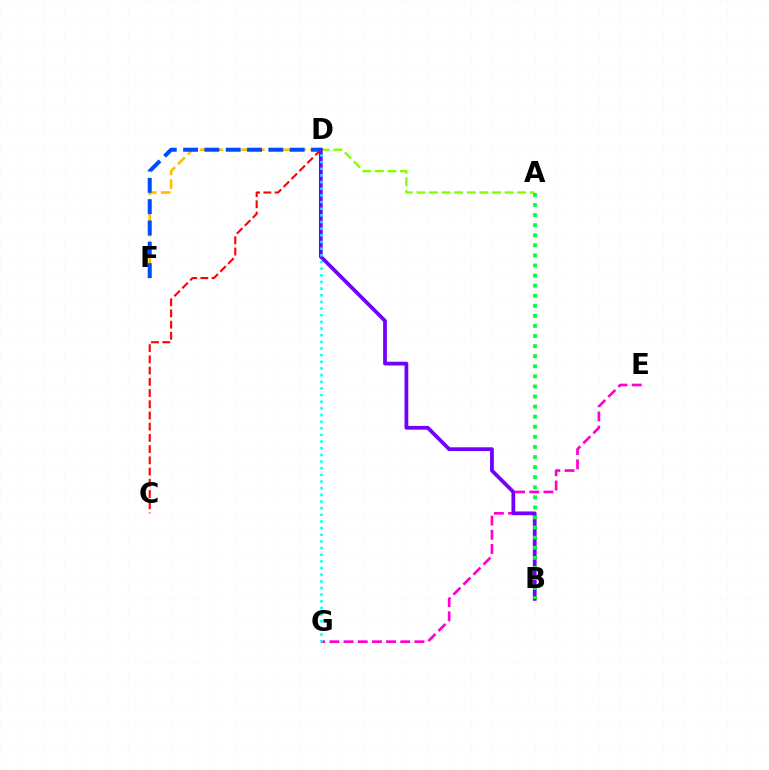{('D', 'F'): [{'color': '#ffbd00', 'line_style': 'dashed', 'thickness': 1.88}, {'color': '#004bff', 'line_style': 'dashed', 'thickness': 2.9}], ('A', 'D'): [{'color': '#84ff00', 'line_style': 'dashed', 'thickness': 1.71}], ('E', 'G'): [{'color': '#ff00cf', 'line_style': 'dashed', 'thickness': 1.93}], ('B', 'D'): [{'color': '#7200ff', 'line_style': 'solid', 'thickness': 2.71}], ('A', 'B'): [{'color': '#00ff39', 'line_style': 'dotted', 'thickness': 2.74}], ('C', 'D'): [{'color': '#ff0000', 'line_style': 'dashed', 'thickness': 1.52}], ('D', 'G'): [{'color': '#00fff6', 'line_style': 'dotted', 'thickness': 1.81}]}